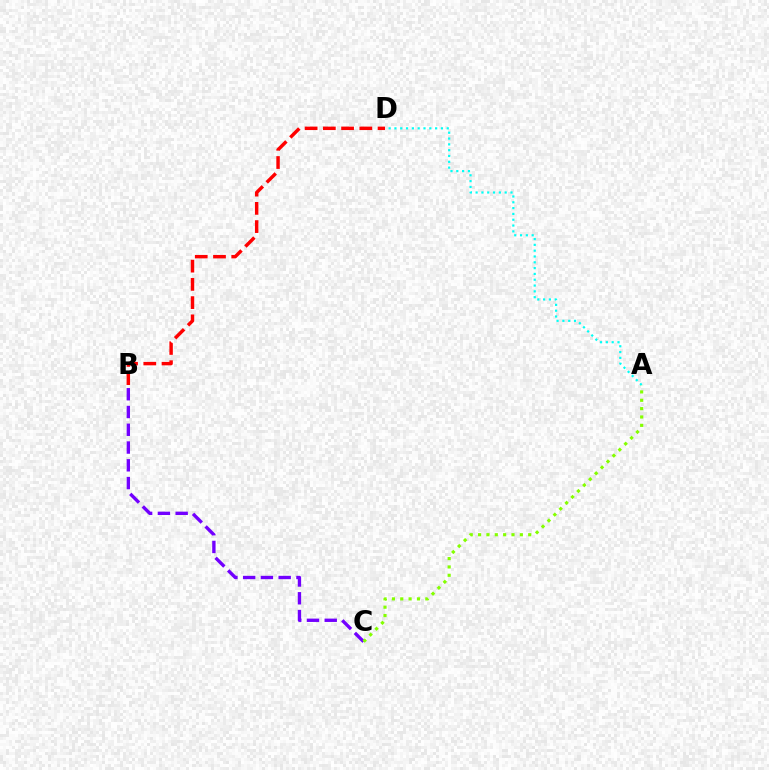{('A', 'D'): [{'color': '#00fff6', 'line_style': 'dotted', 'thickness': 1.58}], ('B', 'C'): [{'color': '#7200ff', 'line_style': 'dashed', 'thickness': 2.41}], ('A', 'C'): [{'color': '#84ff00', 'line_style': 'dotted', 'thickness': 2.27}], ('B', 'D'): [{'color': '#ff0000', 'line_style': 'dashed', 'thickness': 2.48}]}